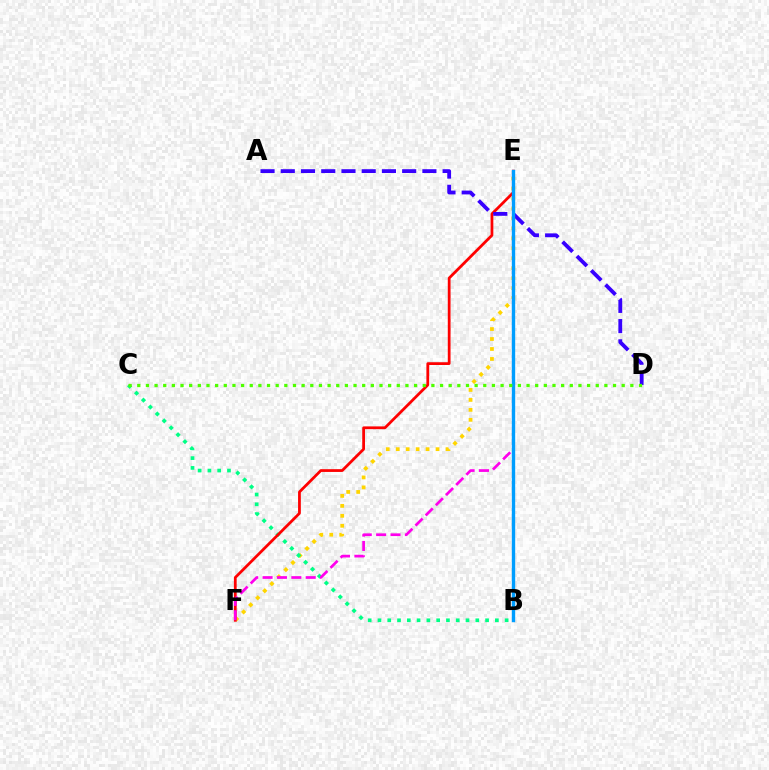{('E', 'F'): [{'color': '#ffd500', 'line_style': 'dotted', 'thickness': 2.71}, {'color': '#ff0000', 'line_style': 'solid', 'thickness': 1.99}, {'color': '#ff00ed', 'line_style': 'dashed', 'thickness': 1.95}], ('B', 'C'): [{'color': '#00ff86', 'line_style': 'dotted', 'thickness': 2.66}], ('A', 'D'): [{'color': '#3700ff', 'line_style': 'dashed', 'thickness': 2.75}], ('B', 'E'): [{'color': '#009eff', 'line_style': 'solid', 'thickness': 2.43}], ('C', 'D'): [{'color': '#4fff00', 'line_style': 'dotted', 'thickness': 2.35}]}